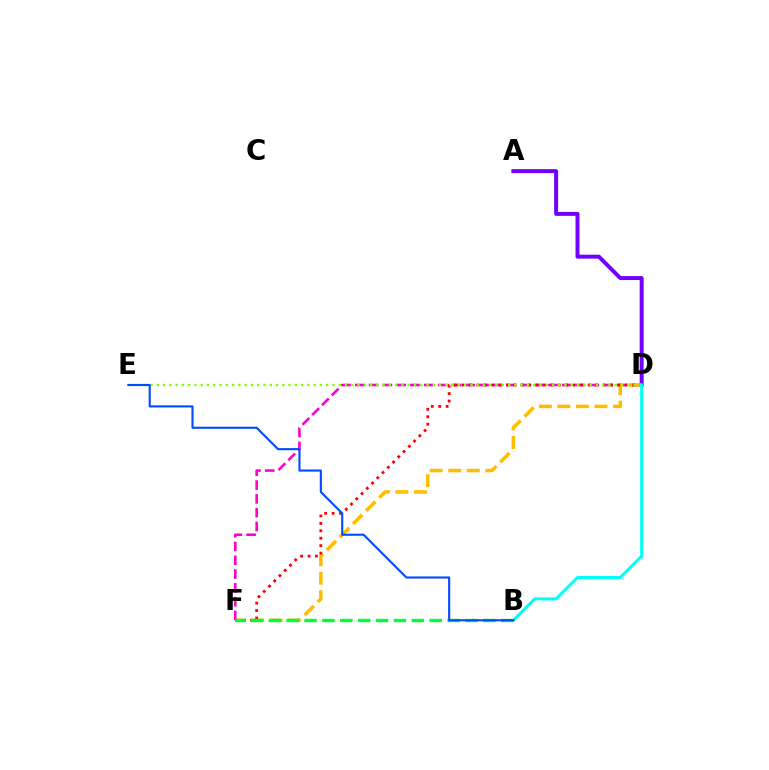{('D', 'F'): [{'color': '#ff00cf', 'line_style': 'dashed', 'thickness': 1.87}, {'color': '#ffbd00', 'line_style': 'dashed', 'thickness': 2.52}, {'color': '#ff0000', 'line_style': 'dotted', 'thickness': 2.02}], ('A', 'D'): [{'color': '#7200ff', 'line_style': 'solid', 'thickness': 2.84}], ('D', 'E'): [{'color': '#84ff00', 'line_style': 'dotted', 'thickness': 1.7}], ('B', 'F'): [{'color': '#00ff39', 'line_style': 'dashed', 'thickness': 2.43}], ('B', 'D'): [{'color': '#00fff6', 'line_style': 'solid', 'thickness': 2.15}], ('B', 'E'): [{'color': '#004bff', 'line_style': 'solid', 'thickness': 1.52}]}